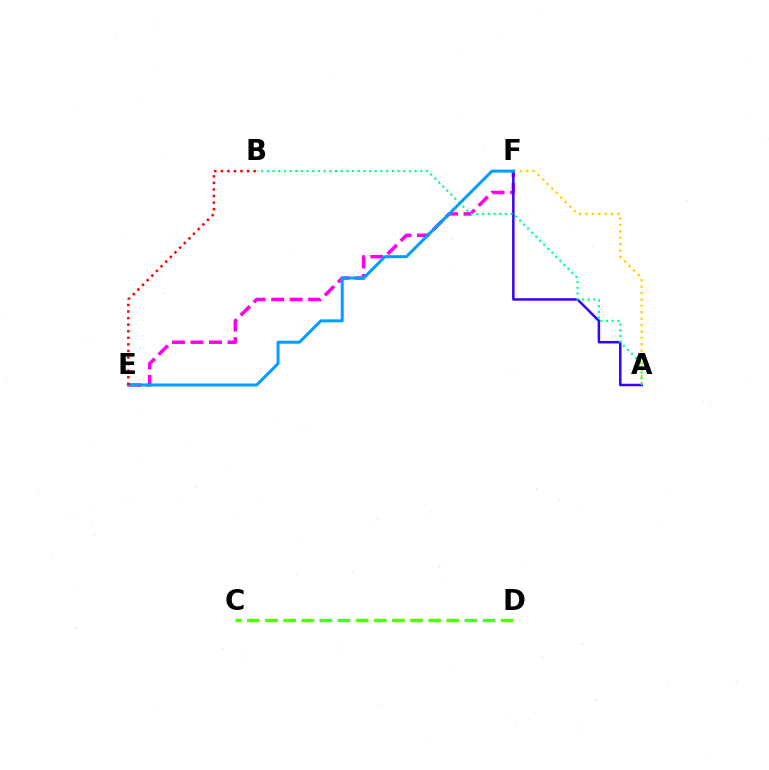{('E', 'F'): [{'color': '#ff00ed', 'line_style': 'dashed', 'thickness': 2.51}, {'color': '#009eff', 'line_style': 'solid', 'thickness': 2.15}], ('A', 'F'): [{'color': '#3700ff', 'line_style': 'solid', 'thickness': 1.8}, {'color': '#ffd500', 'line_style': 'dotted', 'thickness': 1.74}], ('C', 'D'): [{'color': '#4fff00', 'line_style': 'dashed', 'thickness': 2.46}], ('A', 'B'): [{'color': '#00ff86', 'line_style': 'dotted', 'thickness': 1.54}], ('B', 'E'): [{'color': '#ff0000', 'line_style': 'dotted', 'thickness': 1.78}]}